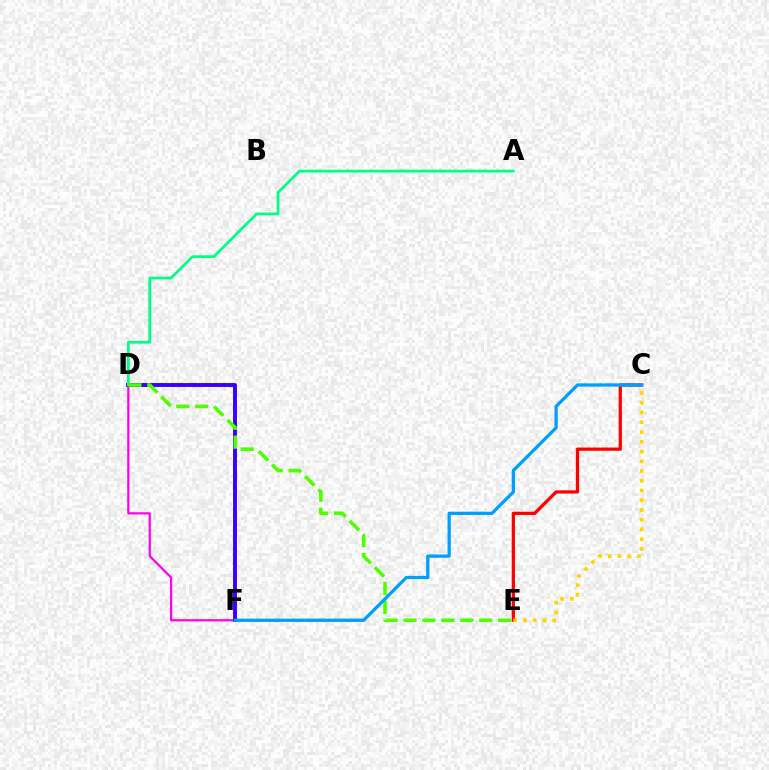{('C', 'E'): [{'color': '#ff0000', 'line_style': 'solid', 'thickness': 2.33}, {'color': '#ffd500', 'line_style': 'dotted', 'thickness': 2.65}], ('D', 'F'): [{'color': '#ff00ed', 'line_style': 'solid', 'thickness': 1.59}, {'color': '#3700ff', 'line_style': 'solid', 'thickness': 2.81}], ('A', 'D'): [{'color': '#00ff86', 'line_style': 'solid', 'thickness': 1.99}], ('D', 'E'): [{'color': '#4fff00', 'line_style': 'dashed', 'thickness': 2.57}], ('C', 'F'): [{'color': '#009eff', 'line_style': 'solid', 'thickness': 2.34}]}